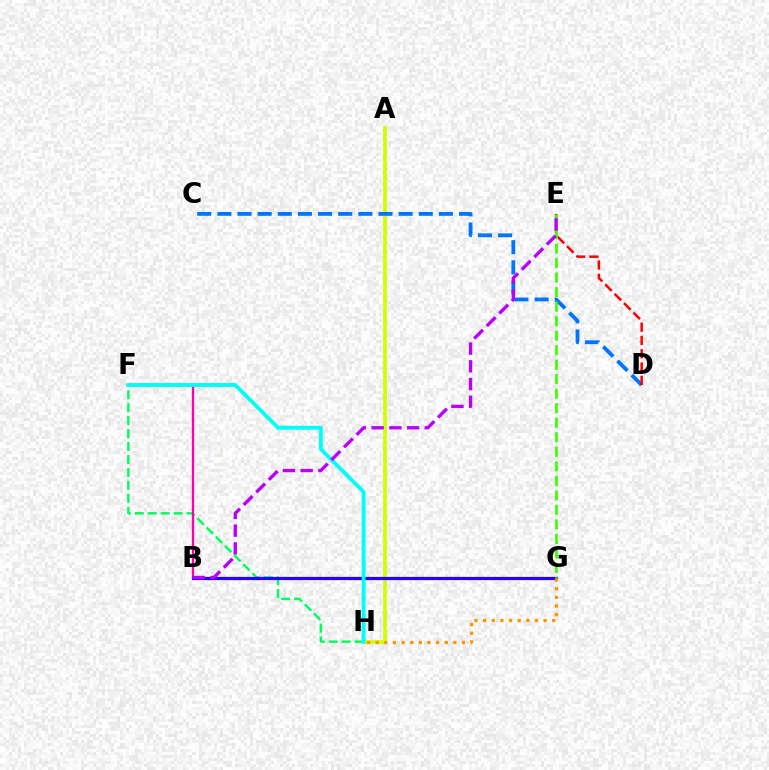{('A', 'H'): [{'color': '#d1ff00', 'line_style': 'solid', 'thickness': 2.7}], ('F', 'H'): [{'color': '#00ff5c', 'line_style': 'dashed', 'thickness': 1.76}, {'color': '#00fff6', 'line_style': 'solid', 'thickness': 2.79}], ('B', 'F'): [{'color': '#ff00ac', 'line_style': 'solid', 'thickness': 1.65}], ('C', 'D'): [{'color': '#0074ff', 'line_style': 'dashed', 'thickness': 2.74}], ('B', 'G'): [{'color': '#2500ff', 'line_style': 'solid', 'thickness': 2.33}], ('G', 'H'): [{'color': '#ff9400', 'line_style': 'dotted', 'thickness': 2.35}], ('D', 'E'): [{'color': '#ff0000', 'line_style': 'dashed', 'thickness': 1.81}], ('E', 'G'): [{'color': '#3dff00', 'line_style': 'dashed', 'thickness': 1.97}], ('B', 'E'): [{'color': '#b900ff', 'line_style': 'dashed', 'thickness': 2.41}]}